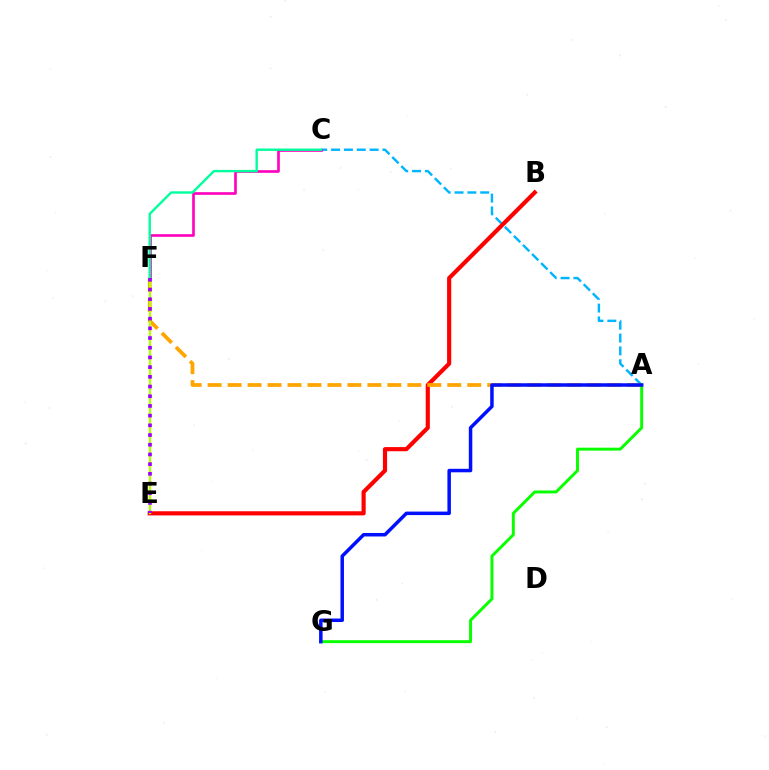{('A', 'C'): [{'color': '#00b5ff', 'line_style': 'dashed', 'thickness': 1.74}], ('B', 'E'): [{'color': '#ff0000', 'line_style': 'solid', 'thickness': 2.99}], ('C', 'F'): [{'color': '#ff00bd', 'line_style': 'solid', 'thickness': 1.9}, {'color': '#00ff9d', 'line_style': 'solid', 'thickness': 1.72}], ('A', 'F'): [{'color': '#ffa500', 'line_style': 'dashed', 'thickness': 2.71}], ('A', 'G'): [{'color': '#08ff00', 'line_style': 'solid', 'thickness': 2.13}, {'color': '#0010ff', 'line_style': 'solid', 'thickness': 2.52}], ('E', 'F'): [{'color': '#b3ff00', 'line_style': 'solid', 'thickness': 1.69}, {'color': '#9b00ff', 'line_style': 'dotted', 'thickness': 2.64}]}